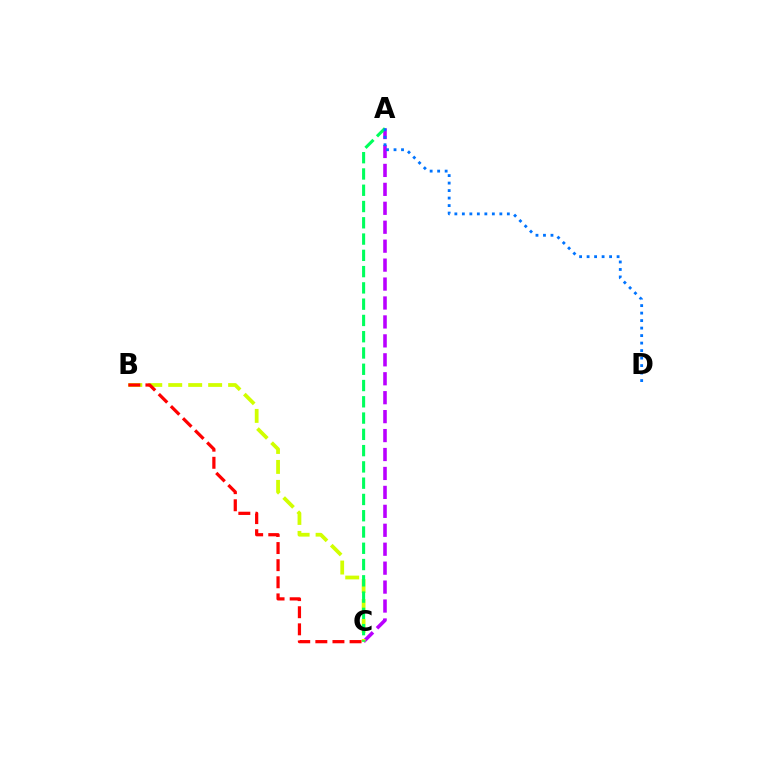{('A', 'C'): [{'color': '#b900ff', 'line_style': 'dashed', 'thickness': 2.57}, {'color': '#00ff5c', 'line_style': 'dashed', 'thickness': 2.21}], ('B', 'C'): [{'color': '#d1ff00', 'line_style': 'dashed', 'thickness': 2.71}, {'color': '#ff0000', 'line_style': 'dashed', 'thickness': 2.32}], ('A', 'D'): [{'color': '#0074ff', 'line_style': 'dotted', 'thickness': 2.04}]}